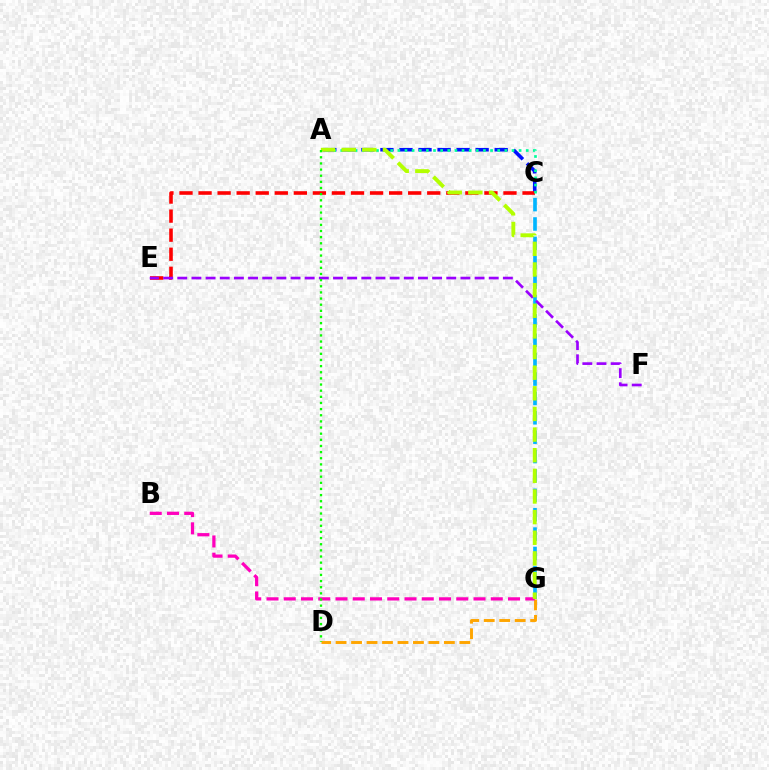{('A', 'C'): [{'color': '#0010ff', 'line_style': 'dashed', 'thickness': 2.59}, {'color': '#00ff9d', 'line_style': 'dotted', 'thickness': 1.94}], ('C', 'G'): [{'color': '#00b5ff', 'line_style': 'dashed', 'thickness': 2.63}], ('C', 'E'): [{'color': '#ff0000', 'line_style': 'dashed', 'thickness': 2.59}], ('E', 'F'): [{'color': '#9b00ff', 'line_style': 'dashed', 'thickness': 1.92}], ('D', 'G'): [{'color': '#ffa500', 'line_style': 'dashed', 'thickness': 2.1}], ('B', 'G'): [{'color': '#ff00bd', 'line_style': 'dashed', 'thickness': 2.34}], ('A', 'G'): [{'color': '#b3ff00', 'line_style': 'dashed', 'thickness': 2.8}], ('A', 'D'): [{'color': '#08ff00', 'line_style': 'dotted', 'thickness': 1.67}]}